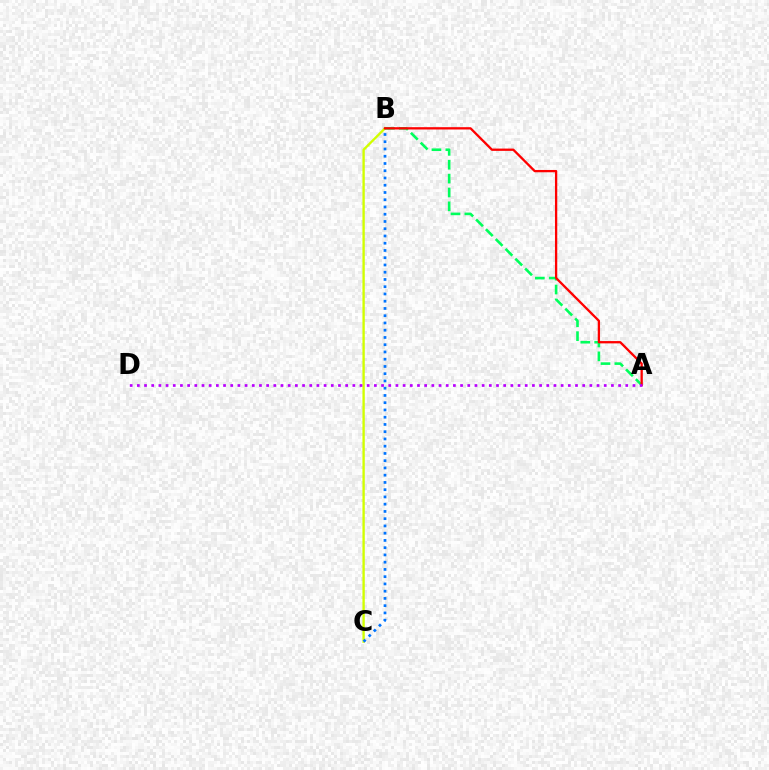{('B', 'C'): [{'color': '#d1ff00', 'line_style': 'solid', 'thickness': 1.69}, {'color': '#0074ff', 'line_style': 'dotted', 'thickness': 1.97}], ('A', 'B'): [{'color': '#00ff5c', 'line_style': 'dashed', 'thickness': 1.88}, {'color': '#ff0000', 'line_style': 'solid', 'thickness': 1.66}], ('A', 'D'): [{'color': '#b900ff', 'line_style': 'dotted', 'thickness': 1.95}]}